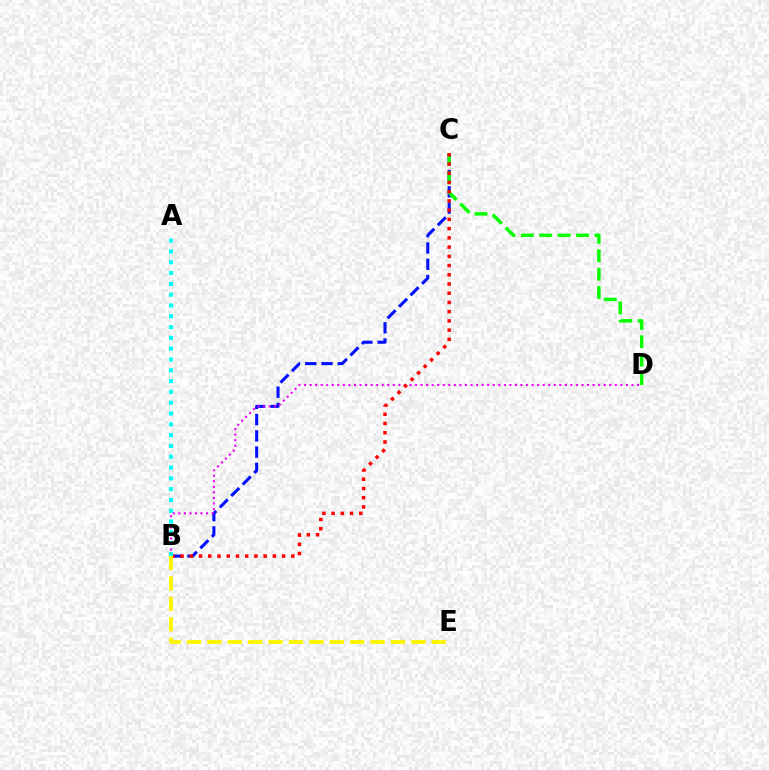{('B', 'C'): [{'color': '#0010ff', 'line_style': 'dashed', 'thickness': 2.21}, {'color': '#ff0000', 'line_style': 'dotted', 'thickness': 2.51}], ('B', 'D'): [{'color': '#ee00ff', 'line_style': 'dotted', 'thickness': 1.51}], ('C', 'D'): [{'color': '#08ff00', 'line_style': 'dashed', 'thickness': 2.5}], ('B', 'E'): [{'color': '#fcf500', 'line_style': 'dashed', 'thickness': 2.77}], ('A', 'B'): [{'color': '#00fff6', 'line_style': 'dotted', 'thickness': 2.94}]}